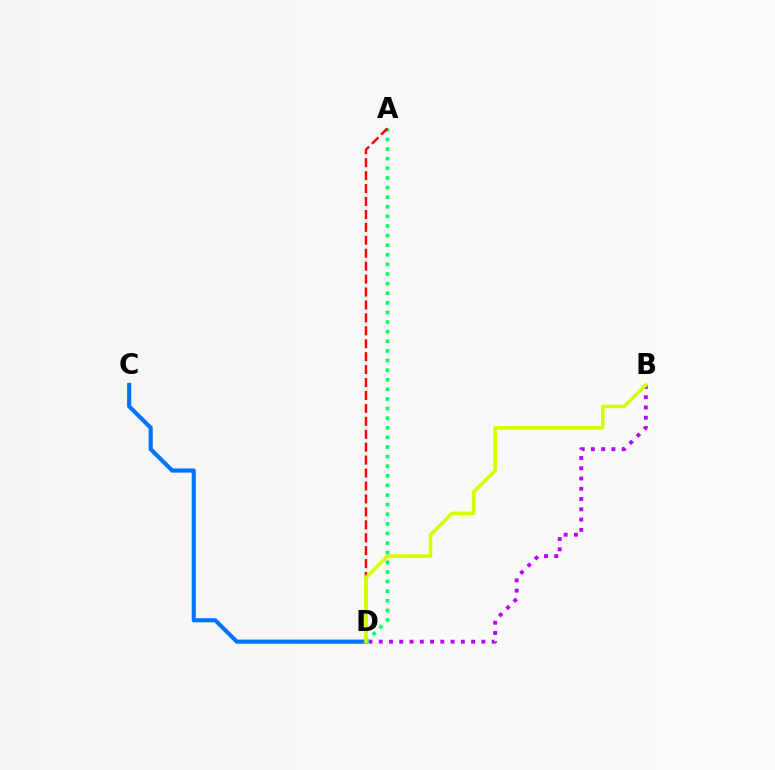{('B', 'D'): [{'color': '#b900ff', 'line_style': 'dotted', 'thickness': 2.79}, {'color': '#d1ff00', 'line_style': 'solid', 'thickness': 2.56}], ('C', 'D'): [{'color': '#0074ff', 'line_style': 'solid', 'thickness': 2.99}], ('A', 'D'): [{'color': '#00ff5c', 'line_style': 'dotted', 'thickness': 2.61}, {'color': '#ff0000', 'line_style': 'dashed', 'thickness': 1.76}]}